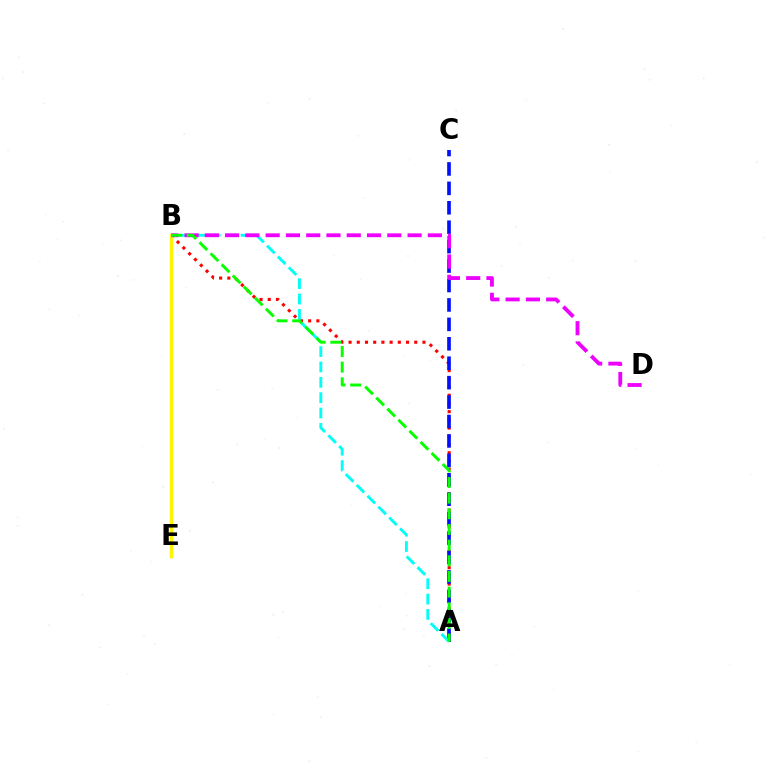{('A', 'B'): [{'color': '#ff0000', 'line_style': 'dotted', 'thickness': 2.23}, {'color': '#00fff6', 'line_style': 'dashed', 'thickness': 2.09}, {'color': '#08ff00', 'line_style': 'dashed', 'thickness': 2.13}], ('A', 'C'): [{'color': '#0010ff', 'line_style': 'dashed', 'thickness': 2.64}], ('B', 'E'): [{'color': '#fcf500', 'line_style': 'solid', 'thickness': 2.52}], ('B', 'D'): [{'color': '#ee00ff', 'line_style': 'dashed', 'thickness': 2.75}]}